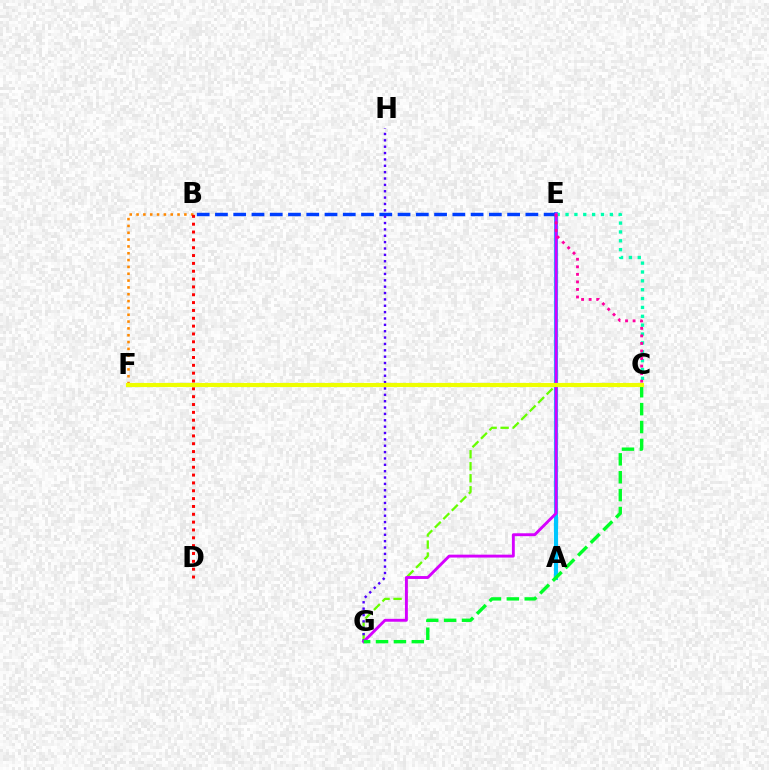{('A', 'E'): [{'color': '#00c7ff', 'line_style': 'solid', 'thickness': 2.99}], ('B', 'F'): [{'color': '#ff8800', 'line_style': 'dotted', 'thickness': 1.86}], ('B', 'E'): [{'color': '#003fff', 'line_style': 'dashed', 'thickness': 2.48}], ('C', 'G'): [{'color': '#66ff00', 'line_style': 'dashed', 'thickness': 1.63}, {'color': '#00ff27', 'line_style': 'dashed', 'thickness': 2.43}], ('C', 'E'): [{'color': '#00ffaf', 'line_style': 'dotted', 'thickness': 2.41}, {'color': '#ff00a0', 'line_style': 'dotted', 'thickness': 2.05}], ('G', 'H'): [{'color': '#4f00ff', 'line_style': 'dotted', 'thickness': 1.73}], ('E', 'G'): [{'color': '#d600ff', 'line_style': 'solid', 'thickness': 2.08}], ('B', 'D'): [{'color': '#ff0000', 'line_style': 'dotted', 'thickness': 2.13}], ('C', 'F'): [{'color': '#eeff00', 'line_style': 'solid', 'thickness': 2.98}]}